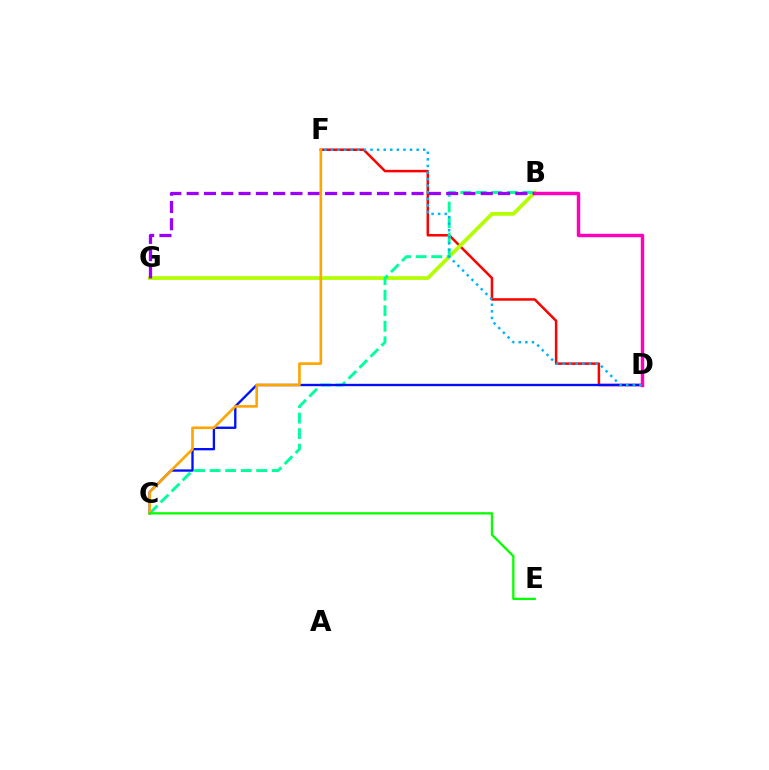{('D', 'F'): [{'color': '#ff0000', 'line_style': 'solid', 'thickness': 1.8}, {'color': '#00b5ff', 'line_style': 'dotted', 'thickness': 1.79}], ('B', 'G'): [{'color': '#b3ff00', 'line_style': 'solid', 'thickness': 2.69}, {'color': '#9b00ff', 'line_style': 'dashed', 'thickness': 2.35}], ('B', 'C'): [{'color': '#00ff9d', 'line_style': 'dashed', 'thickness': 2.11}], ('C', 'D'): [{'color': '#0010ff', 'line_style': 'solid', 'thickness': 1.69}], ('C', 'F'): [{'color': '#ffa500', 'line_style': 'solid', 'thickness': 1.89}], ('B', 'D'): [{'color': '#ff00bd', 'line_style': 'solid', 'thickness': 2.48}], ('C', 'E'): [{'color': '#08ff00', 'line_style': 'solid', 'thickness': 1.66}]}